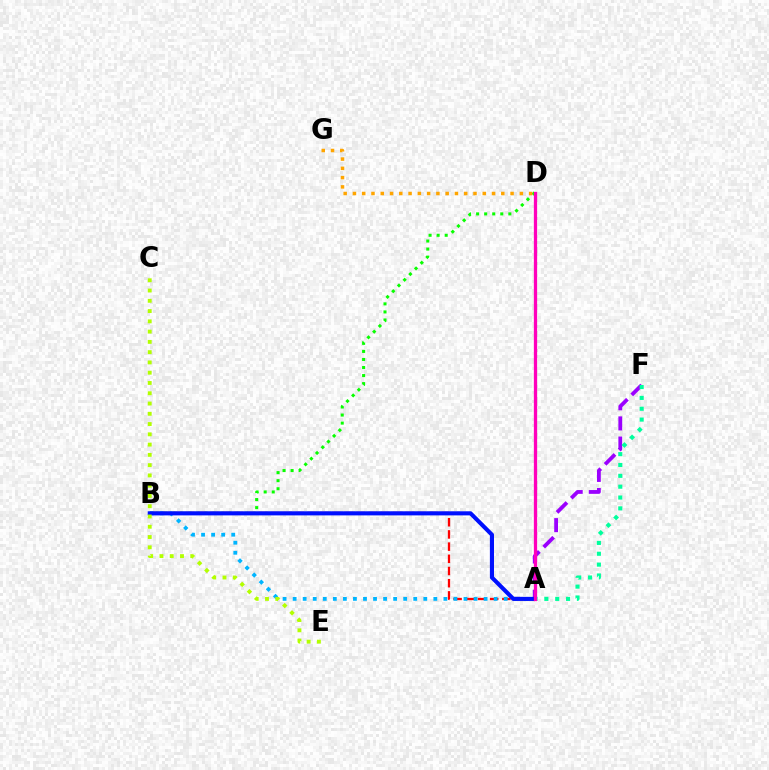{('A', 'B'): [{'color': '#ff0000', 'line_style': 'dashed', 'thickness': 1.66}, {'color': '#00b5ff', 'line_style': 'dotted', 'thickness': 2.73}, {'color': '#0010ff', 'line_style': 'solid', 'thickness': 2.96}], ('A', 'F'): [{'color': '#9b00ff', 'line_style': 'dashed', 'thickness': 2.73}, {'color': '#00ff9d', 'line_style': 'dotted', 'thickness': 2.95}], ('B', 'D'): [{'color': '#08ff00', 'line_style': 'dotted', 'thickness': 2.19}], ('C', 'E'): [{'color': '#b3ff00', 'line_style': 'dotted', 'thickness': 2.79}], ('D', 'G'): [{'color': '#ffa500', 'line_style': 'dotted', 'thickness': 2.52}], ('A', 'D'): [{'color': '#ff00bd', 'line_style': 'solid', 'thickness': 2.36}]}